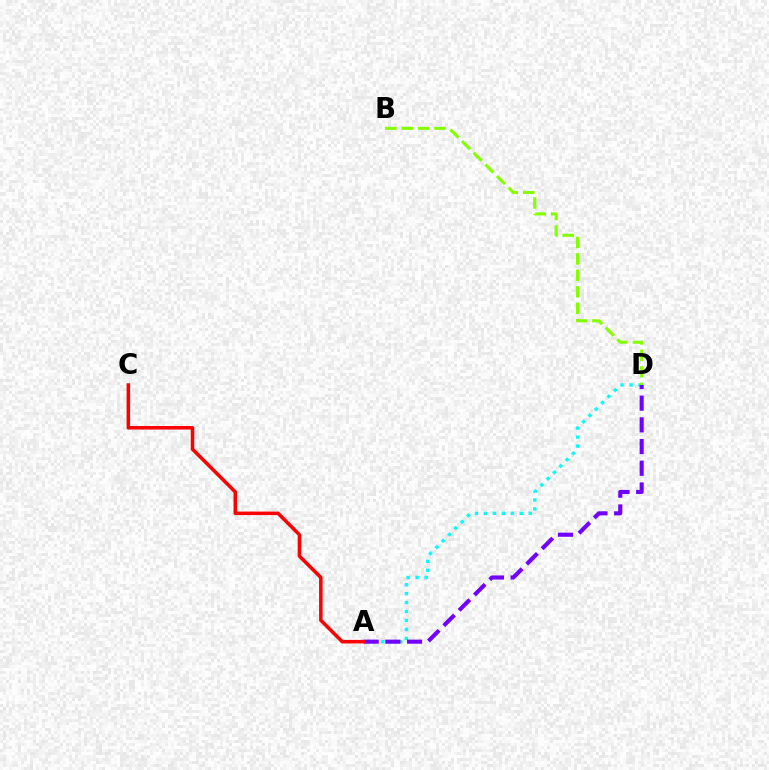{('A', 'D'): [{'color': '#00fff6', 'line_style': 'dotted', 'thickness': 2.43}, {'color': '#7200ff', 'line_style': 'dashed', 'thickness': 2.95}], ('A', 'C'): [{'color': '#ff0000', 'line_style': 'solid', 'thickness': 2.54}], ('B', 'D'): [{'color': '#84ff00', 'line_style': 'dashed', 'thickness': 2.24}]}